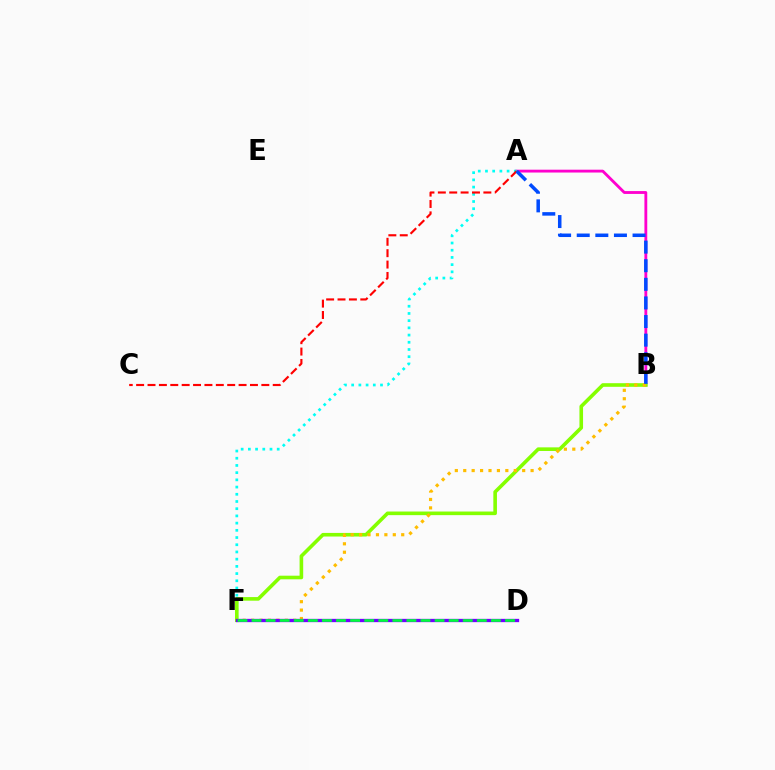{('A', 'B'): [{'color': '#ff00cf', 'line_style': 'solid', 'thickness': 2.04}, {'color': '#004bff', 'line_style': 'dashed', 'thickness': 2.53}], ('A', 'F'): [{'color': '#00fff6', 'line_style': 'dotted', 'thickness': 1.96}], ('B', 'F'): [{'color': '#84ff00', 'line_style': 'solid', 'thickness': 2.6}, {'color': '#ffbd00', 'line_style': 'dotted', 'thickness': 2.29}], ('A', 'C'): [{'color': '#ff0000', 'line_style': 'dashed', 'thickness': 1.55}], ('D', 'F'): [{'color': '#7200ff', 'line_style': 'solid', 'thickness': 2.38}, {'color': '#00ff39', 'line_style': 'dashed', 'thickness': 1.91}]}